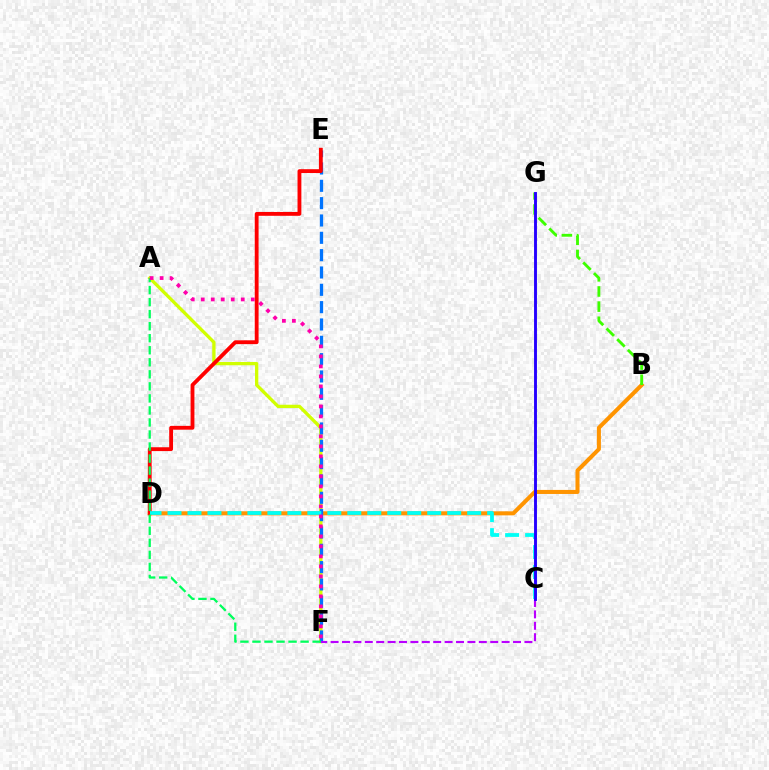{('A', 'F'): [{'color': '#d1ff00', 'line_style': 'solid', 'thickness': 2.38}, {'color': '#00ff5c', 'line_style': 'dashed', 'thickness': 1.63}, {'color': '#ff00ac', 'line_style': 'dotted', 'thickness': 2.72}], ('B', 'D'): [{'color': '#ff9400', 'line_style': 'solid', 'thickness': 2.91}], ('E', 'F'): [{'color': '#0074ff', 'line_style': 'dashed', 'thickness': 2.35}], ('B', 'G'): [{'color': '#3dff00', 'line_style': 'dashed', 'thickness': 2.06}], ('D', 'E'): [{'color': '#ff0000', 'line_style': 'solid', 'thickness': 2.76}], ('C', 'D'): [{'color': '#00fff6', 'line_style': 'dashed', 'thickness': 2.71}], ('C', 'F'): [{'color': '#b900ff', 'line_style': 'dashed', 'thickness': 1.55}], ('C', 'G'): [{'color': '#2500ff', 'line_style': 'solid', 'thickness': 2.09}]}